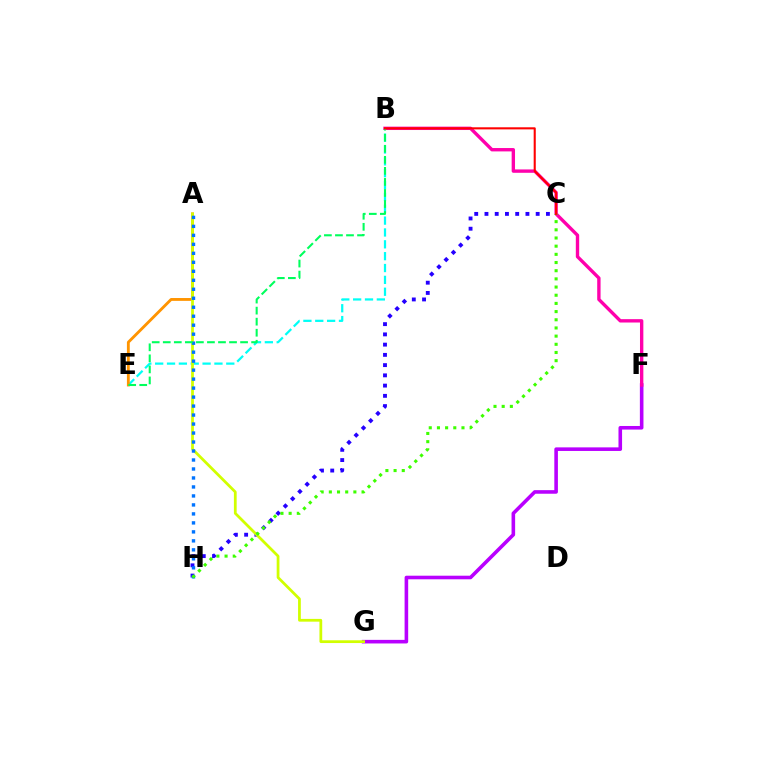{('C', 'H'): [{'color': '#2500ff', 'line_style': 'dotted', 'thickness': 2.78}, {'color': '#3dff00', 'line_style': 'dotted', 'thickness': 2.22}], ('F', 'G'): [{'color': '#b900ff', 'line_style': 'solid', 'thickness': 2.59}], ('B', 'E'): [{'color': '#00fff6', 'line_style': 'dashed', 'thickness': 1.61}, {'color': '#00ff5c', 'line_style': 'dashed', 'thickness': 1.5}], ('B', 'F'): [{'color': '#ff00ac', 'line_style': 'solid', 'thickness': 2.42}], ('A', 'E'): [{'color': '#ff9400', 'line_style': 'solid', 'thickness': 2.05}], ('A', 'G'): [{'color': '#d1ff00', 'line_style': 'solid', 'thickness': 1.99}], ('A', 'H'): [{'color': '#0074ff', 'line_style': 'dotted', 'thickness': 2.44}], ('B', 'C'): [{'color': '#ff0000', 'line_style': 'solid', 'thickness': 1.51}]}